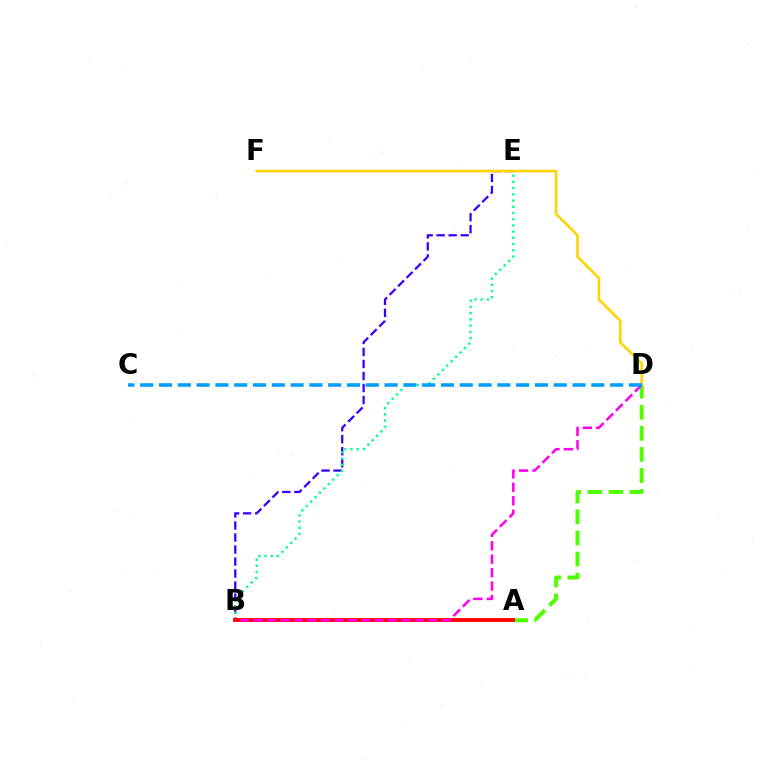{('A', 'D'): [{'color': '#4fff00', 'line_style': 'dashed', 'thickness': 2.87}], ('B', 'E'): [{'color': '#3700ff', 'line_style': 'dashed', 'thickness': 1.63}, {'color': '#00ff86', 'line_style': 'dotted', 'thickness': 1.69}], ('D', 'F'): [{'color': '#ffd500', 'line_style': 'solid', 'thickness': 1.89}], ('A', 'B'): [{'color': '#ff0000', 'line_style': 'solid', 'thickness': 2.77}], ('B', 'D'): [{'color': '#ff00ed', 'line_style': 'dashed', 'thickness': 1.83}], ('C', 'D'): [{'color': '#009eff', 'line_style': 'dashed', 'thickness': 2.55}]}